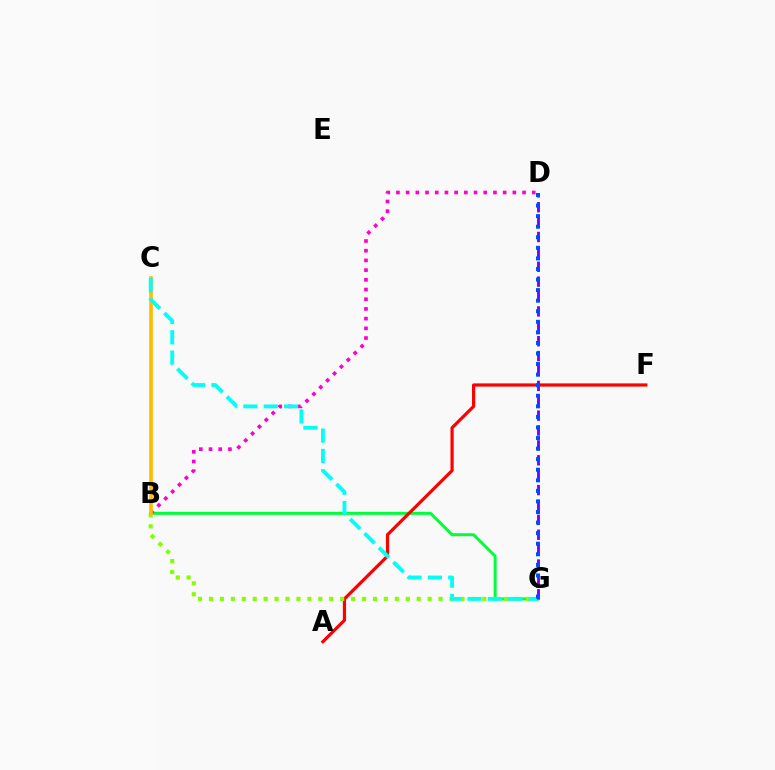{('B', 'G'): [{'color': '#00ff39', 'line_style': 'solid', 'thickness': 2.16}, {'color': '#84ff00', 'line_style': 'dotted', 'thickness': 2.97}], ('B', 'D'): [{'color': '#ff00cf', 'line_style': 'dotted', 'thickness': 2.64}], ('A', 'F'): [{'color': '#ff0000', 'line_style': 'solid', 'thickness': 2.31}], ('B', 'C'): [{'color': '#ffbd00', 'line_style': 'solid', 'thickness': 2.65}], ('C', 'G'): [{'color': '#00fff6', 'line_style': 'dashed', 'thickness': 2.77}], ('D', 'G'): [{'color': '#7200ff', 'line_style': 'dashed', 'thickness': 2.02}, {'color': '#004bff', 'line_style': 'dotted', 'thickness': 2.87}]}